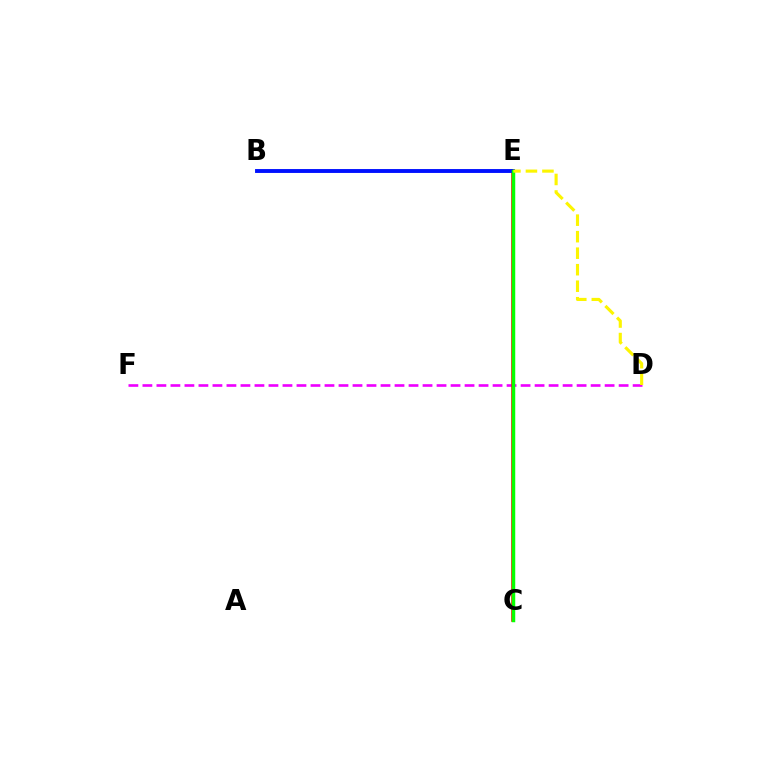{('D', 'F'): [{'color': '#ee00ff', 'line_style': 'dashed', 'thickness': 1.9}], ('C', 'E'): [{'color': '#ff0000', 'line_style': 'solid', 'thickness': 2.54}, {'color': '#00fff6', 'line_style': 'dotted', 'thickness': 1.89}, {'color': '#08ff00', 'line_style': 'solid', 'thickness': 2.5}], ('B', 'E'): [{'color': '#0010ff', 'line_style': 'solid', 'thickness': 2.8}], ('D', 'E'): [{'color': '#fcf500', 'line_style': 'dashed', 'thickness': 2.24}]}